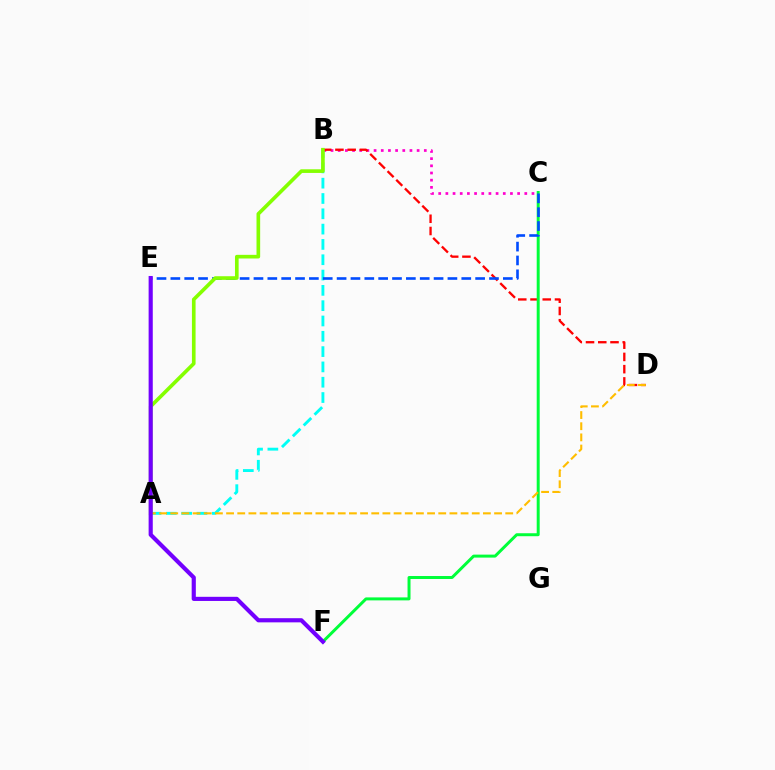{('B', 'C'): [{'color': '#ff00cf', 'line_style': 'dotted', 'thickness': 1.95}], ('A', 'B'): [{'color': '#00fff6', 'line_style': 'dashed', 'thickness': 2.08}, {'color': '#84ff00', 'line_style': 'solid', 'thickness': 2.63}], ('B', 'D'): [{'color': '#ff0000', 'line_style': 'dashed', 'thickness': 1.66}], ('C', 'F'): [{'color': '#00ff39', 'line_style': 'solid', 'thickness': 2.14}], ('A', 'D'): [{'color': '#ffbd00', 'line_style': 'dashed', 'thickness': 1.52}], ('C', 'E'): [{'color': '#004bff', 'line_style': 'dashed', 'thickness': 1.88}], ('E', 'F'): [{'color': '#7200ff', 'line_style': 'solid', 'thickness': 2.99}]}